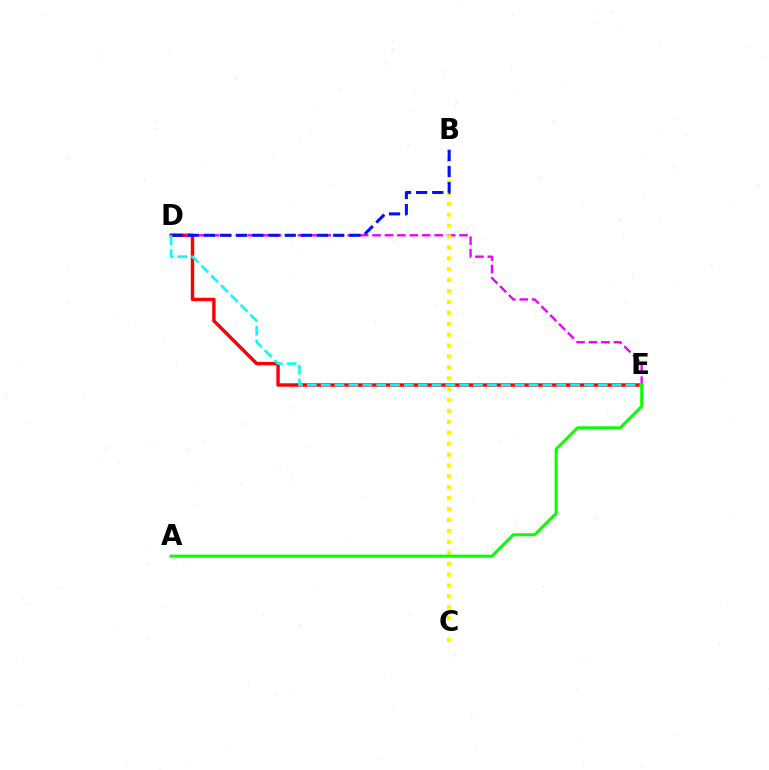{('D', 'E'): [{'color': '#ff0000', 'line_style': 'solid', 'thickness': 2.46}, {'color': '#ee00ff', 'line_style': 'dashed', 'thickness': 1.69}, {'color': '#00fff6', 'line_style': 'dashed', 'thickness': 1.88}], ('B', 'C'): [{'color': '#fcf500', 'line_style': 'dotted', 'thickness': 2.96}], ('B', 'D'): [{'color': '#0010ff', 'line_style': 'dashed', 'thickness': 2.2}], ('A', 'E'): [{'color': '#08ff00', 'line_style': 'solid', 'thickness': 2.14}]}